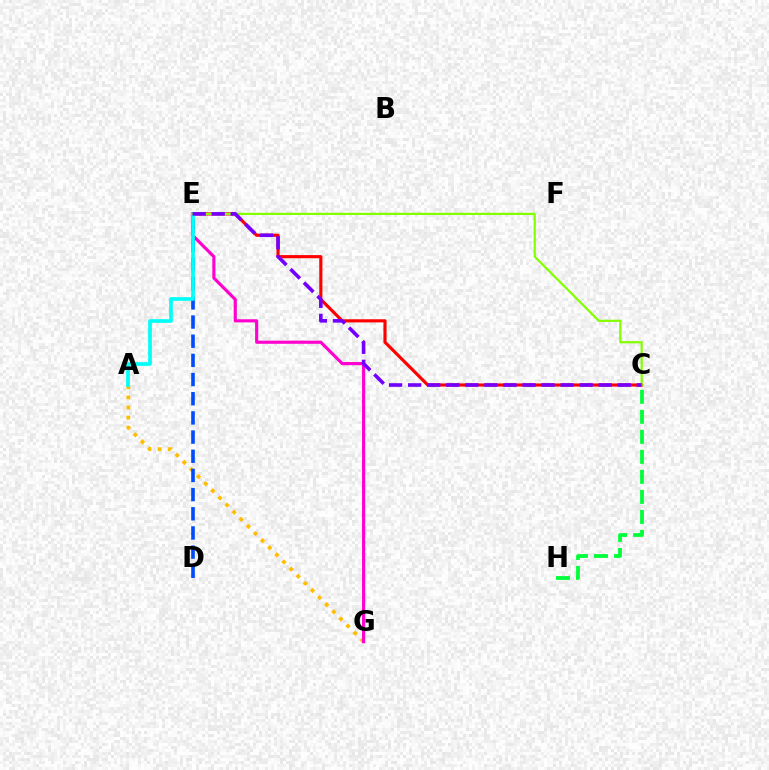{('A', 'G'): [{'color': '#ffbd00', 'line_style': 'dotted', 'thickness': 2.74}], ('C', 'E'): [{'color': '#ff0000', 'line_style': 'solid', 'thickness': 2.26}, {'color': '#84ff00', 'line_style': 'solid', 'thickness': 1.59}, {'color': '#7200ff', 'line_style': 'dashed', 'thickness': 2.59}], ('E', 'G'): [{'color': '#ff00cf', 'line_style': 'solid', 'thickness': 2.26}], ('D', 'E'): [{'color': '#004bff', 'line_style': 'dashed', 'thickness': 2.6}], ('A', 'E'): [{'color': '#00fff6', 'line_style': 'solid', 'thickness': 2.65}], ('C', 'H'): [{'color': '#00ff39', 'line_style': 'dashed', 'thickness': 2.72}]}